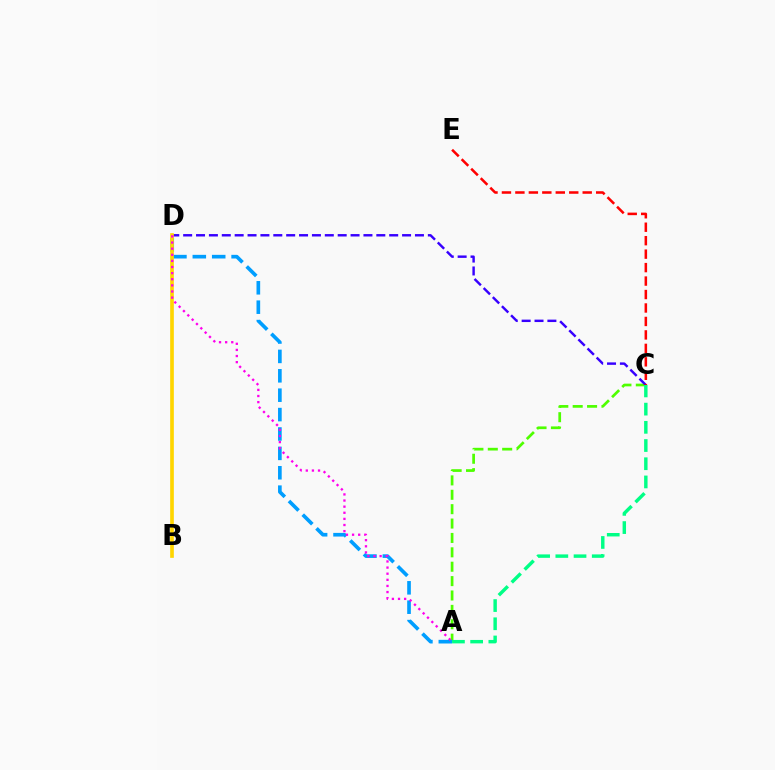{('A', 'C'): [{'color': '#4fff00', 'line_style': 'dashed', 'thickness': 1.95}, {'color': '#00ff86', 'line_style': 'dashed', 'thickness': 2.47}], ('C', 'D'): [{'color': '#3700ff', 'line_style': 'dashed', 'thickness': 1.75}], ('C', 'E'): [{'color': '#ff0000', 'line_style': 'dashed', 'thickness': 1.83}], ('A', 'D'): [{'color': '#009eff', 'line_style': 'dashed', 'thickness': 2.63}, {'color': '#ff00ed', 'line_style': 'dotted', 'thickness': 1.66}], ('B', 'D'): [{'color': '#ffd500', 'line_style': 'solid', 'thickness': 2.64}]}